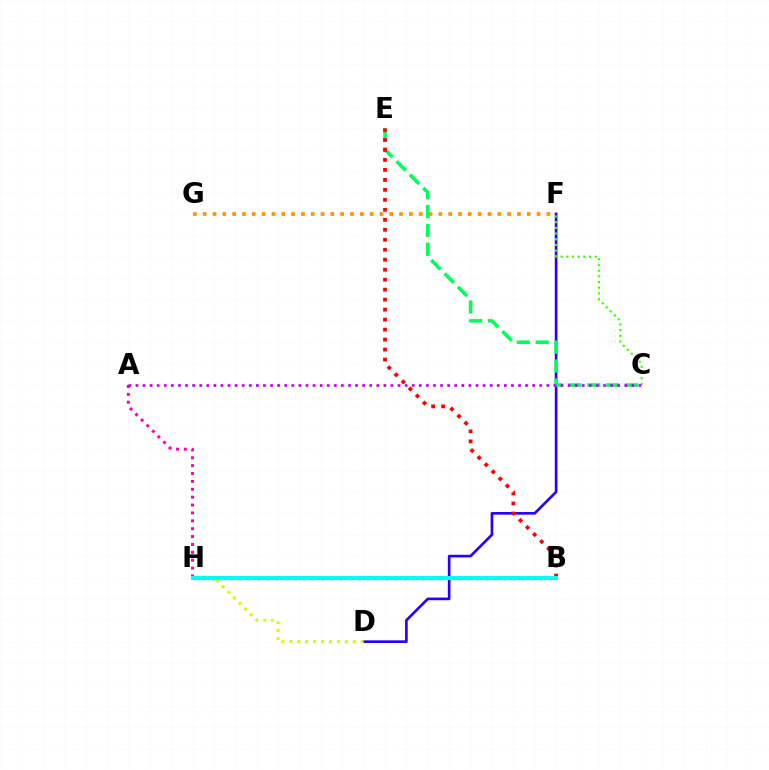{('D', 'F'): [{'color': '#2500ff', 'line_style': 'solid', 'thickness': 1.91}], ('C', 'E'): [{'color': '#00ff5c', 'line_style': 'dashed', 'thickness': 2.56}], ('F', 'G'): [{'color': '#ff9400', 'line_style': 'dotted', 'thickness': 2.67}], ('D', 'H'): [{'color': '#d1ff00', 'line_style': 'dotted', 'thickness': 2.15}], ('C', 'F'): [{'color': '#3dff00', 'line_style': 'dotted', 'thickness': 1.55}], ('B', 'H'): [{'color': '#0074ff', 'line_style': 'dotted', 'thickness': 2.48}, {'color': '#00fff6', 'line_style': 'solid', 'thickness': 2.91}], ('A', 'H'): [{'color': '#ff00ac', 'line_style': 'dotted', 'thickness': 2.14}], ('B', 'E'): [{'color': '#ff0000', 'line_style': 'dotted', 'thickness': 2.71}], ('A', 'C'): [{'color': '#b900ff', 'line_style': 'dotted', 'thickness': 1.92}]}